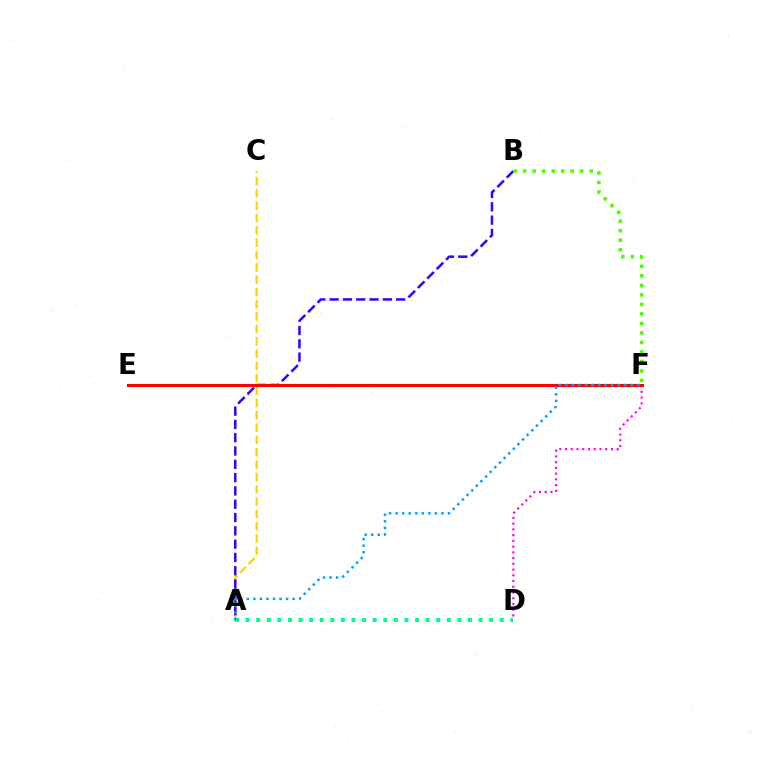{('A', 'C'): [{'color': '#ffd500', 'line_style': 'dashed', 'thickness': 1.67}], ('A', 'B'): [{'color': '#3700ff', 'line_style': 'dashed', 'thickness': 1.81}], ('A', 'D'): [{'color': '#00ff86', 'line_style': 'dotted', 'thickness': 2.88}], ('D', 'F'): [{'color': '#ff00ed', 'line_style': 'dotted', 'thickness': 1.56}], ('E', 'F'): [{'color': '#ff0000', 'line_style': 'solid', 'thickness': 2.21}], ('A', 'F'): [{'color': '#009eff', 'line_style': 'dotted', 'thickness': 1.78}], ('B', 'F'): [{'color': '#4fff00', 'line_style': 'dotted', 'thickness': 2.58}]}